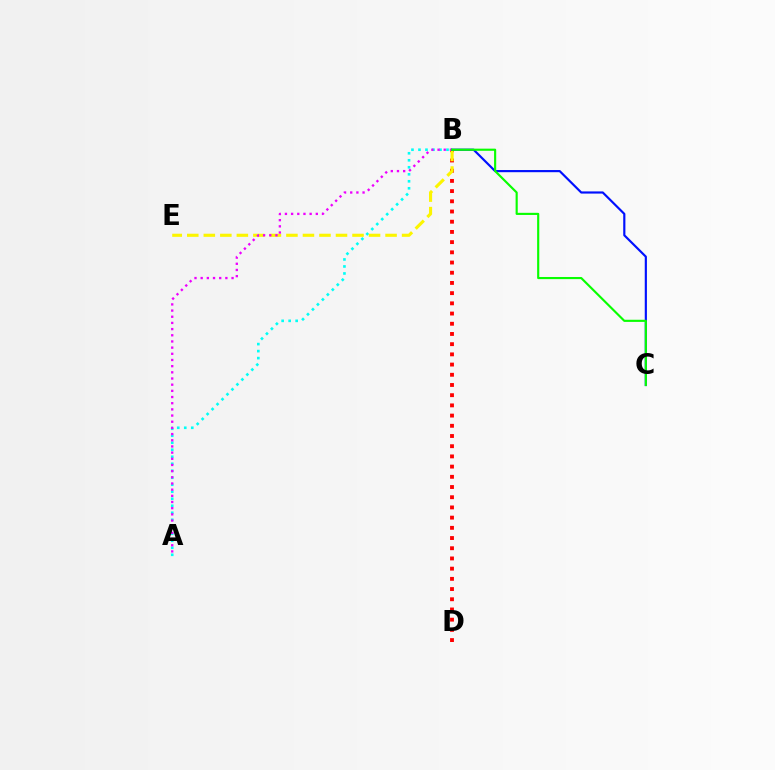{('B', 'D'): [{'color': '#ff0000', 'line_style': 'dotted', 'thickness': 2.77}], ('A', 'B'): [{'color': '#00fff6', 'line_style': 'dotted', 'thickness': 1.9}, {'color': '#ee00ff', 'line_style': 'dotted', 'thickness': 1.68}], ('B', 'E'): [{'color': '#fcf500', 'line_style': 'dashed', 'thickness': 2.24}], ('B', 'C'): [{'color': '#0010ff', 'line_style': 'solid', 'thickness': 1.56}, {'color': '#08ff00', 'line_style': 'solid', 'thickness': 1.54}]}